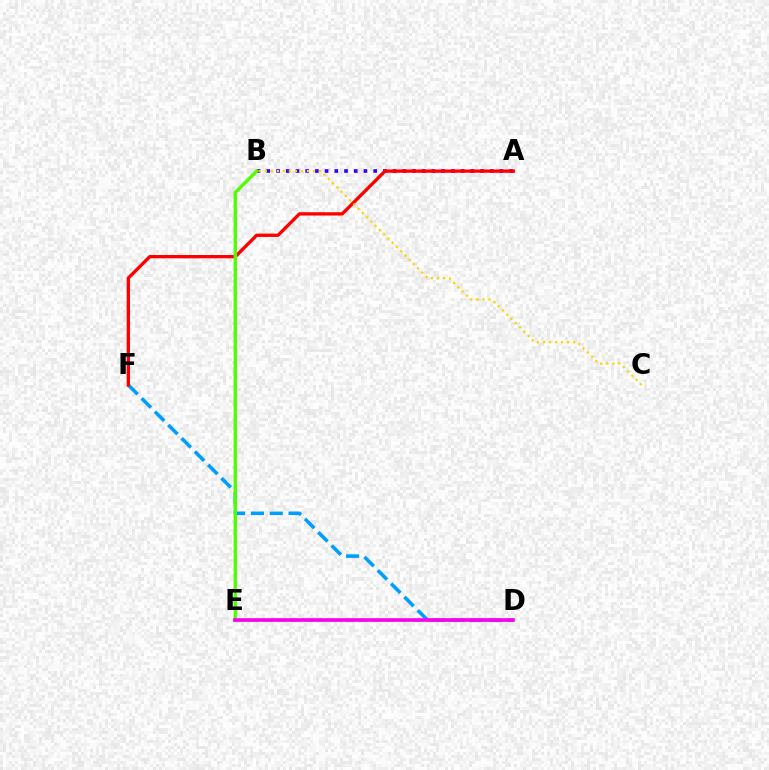{('A', 'B'): [{'color': '#3700ff', 'line_style': 'dotted', 'thickness': 2.64}], ('D', 'E'): [{'color': '#00ff86', 'line_style': 'dashed', 'thickness': 1.86}, {'color': '#ff00ed', 'line_style': 'solid', 'thickness': 2.64}], ('D', 'F'): [{'color': '#009eff', 'line_style': 'dashed', 'thickness': 2.56}], ('A', 'F'): [{'color': '#ff0000', 'line_style': 'solid', 'thickness': 2.39}], ('B', 'E'): [{'color': '#4fff00', 'line_style': 'solid', 'thickness': 2.41}], ('B', 'C'): [{'color': '#ffd500', 'line_style': 'dotted', 'thickness': 1.63}]}